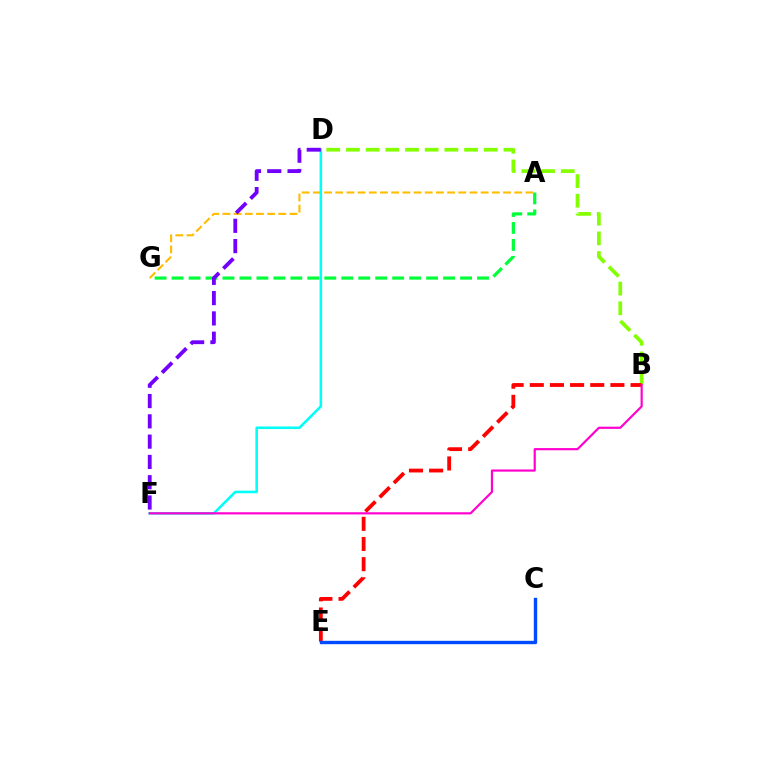{('A', 'G'): [{'color': '#00ff39', 'line_style': 'dashed', 'thickness': 2.31}, {'color': '#ffbd00', 'line_style': 'dashed', 'thickness': 1.52}], ('B', 'D'): [{'color': '#84ff00', 'line_style': 'dashed', 'thickness': 2.67}], ('B', 'E'): [{'color': '#ff0000', 'line_style': 'dashed', 'thickness': 2.74}], ('D', 'F'): [{'color': '#00fff6', 'line_style': 'solid', 'thickness': 1.85}, {'color': '#7200ff', 'line_style': 'dashed', 'thickness': 2.76}], ('C', 'E'): [{'color': '#004bff', 'line_style': 'solid', 'thickness': 2.43}], ('B', 'F'): [{'color': '#ff00cf', 'line_style': 'solid', 'thickness': 1.57}]}